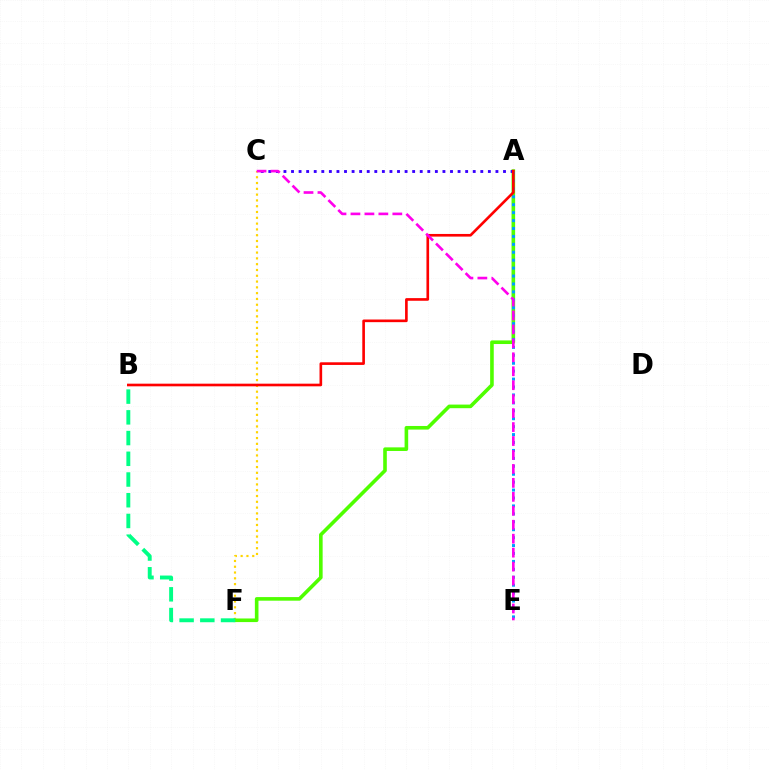{('C', 'F'): [{'color': '#ffd500', 'line_style': 'dotted', 'thickness': 1.57}], ('A', 'F'): [{'color': '#4fff00', 'line_style': 'solid', 'thickness': 2.6}], ('A', 'C'): [{'color': '#3700ff', 'line_style': 'dotted', 'thickness': 2.06}], ('A', 'E'): [{'color': '#009eff', 'line_style': 'dotted', 'thickness': 2.15}], ('B', 'F'): [{'color': '#00ff86', 'line_style': 'dashed', 'thickness': 2.82}], ('A', 'B'): [{'color': '#ff0000', 'line_style': 'solid', 'thickness': 1.9}], ('C', 'E'): [{'color': '#ff00ed', 'line_style': 'dashed', 'thickness': 1.9}]}